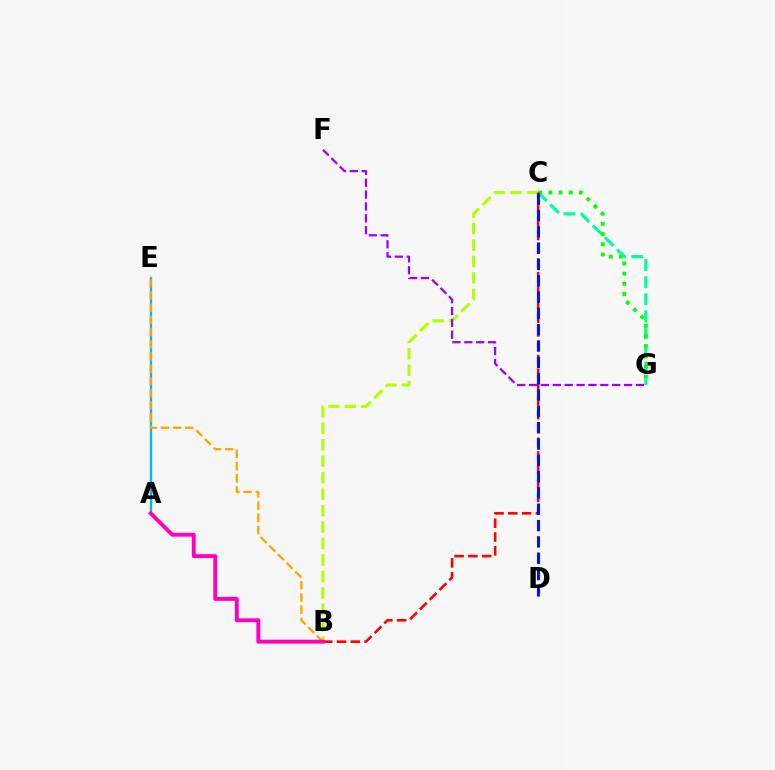{('A', 'E'): [{'color': '#00b5ff', 'line_style': 'solid', 'thickness': 1.68}], ('B', 'C'): [{'color': '#b3ff00', 'line_style': 'dashed', 'thickness': 2.24}, {'color': '#ff0000', 'line_style': 'dashed', 'thickness': 1.87}], ('C', 'G'): [{'color': '#00ff9d', 'line_style': 'dashed', 'thickness': 2.32}, {'color': '#08ff00', 'line_style': 'dotted', 'thickness': 2.77}], ('B', 'E'): [{'color': '#ffa500', 'line_style': 'dashed', 'thickness': 1.66}], ('A', 'B'): [{'color': '#ff00bd', 'line_style': 'solid', 'thickness': 2.81}], ('F', 'G'): [{'color': '#9b00ff', 'line_style': 'dashed', 'thickness': 1.61}], ('C', 'D'): [{'color': '#0010ff', 'line_style': 'dashed', 'thickness': 2.22}]}